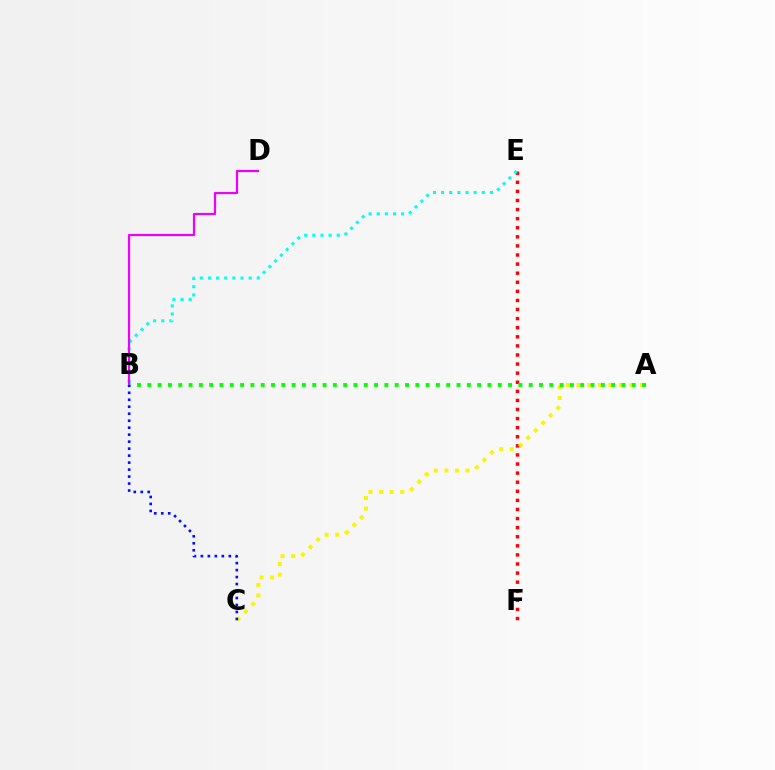{('E', 'F'): [{'color': '#ff0000', 'line_style': 'dotted', 'thickness': 2.47}], ('B', 'E'): [{'color': '#00fff6', 'line_style': 'dotted', 'thickness': 2.21}], ('A', 'C'): [{'color': '#fcf500', 'line_style': 'dotted', 'thickness': 2.88}], ('A', 'B'): [{'color': '#08ff00', 'line_style': 'dotted', 'thickness': 2.8}], ('B', 'D'): [{'color': '#ee00ff', 'line_style': 'solid', 'thickness': 1.6}], ('B', 'C'): [{'color': '#0010ff', 'line_style': 'dotted', 'thickness': 1.9}]}